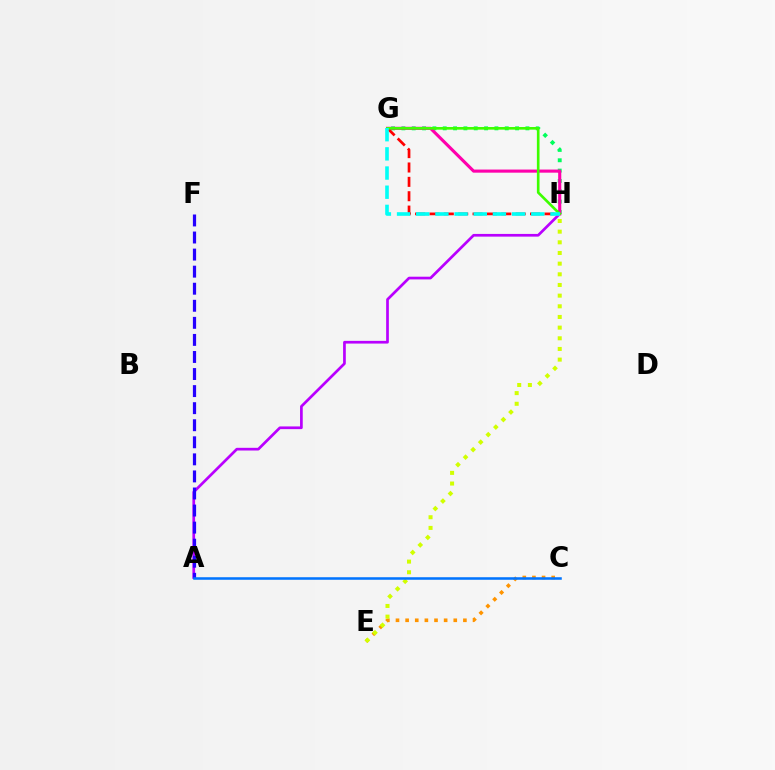{('A', 'H'): [{'color': '#b900ff', 'line_style': 'solid', 'thickness': 1.95}], ('A', 'F'): [{'color': '#2500ff', 'line_style': 'dashed', 'thickness': 2.32}], ('G', 'H'): [{'color': '#00ff5c', 'line_style': 'dotted', 'thickness': 2.81}, {'color': '#ff00ac', 'line_style': 'solid', 'thickness': 2.24}, {'color': '#ff0000', 'line_style': 'dashed', 'thickness': 1.95}, {'color': '#3dff00', 'line_style': 'solid', 'thickness': 1.9}, {'color': '#00fff6', 'line_style': 'dashed', 'thickness': 2.6}], ('C', 'E'): [{'color': '#ff9400', 'line_style': 'dotted', 'thickness': 2.62}], ('E', 'H'): [{'color': '#d1ff00', 'line_style': 'dotted', 'thickness': 2.9}], ('A', 'C'): [{'color': '#0074ff', 'line_style': 'solid', 'thickness': 1.83}]}